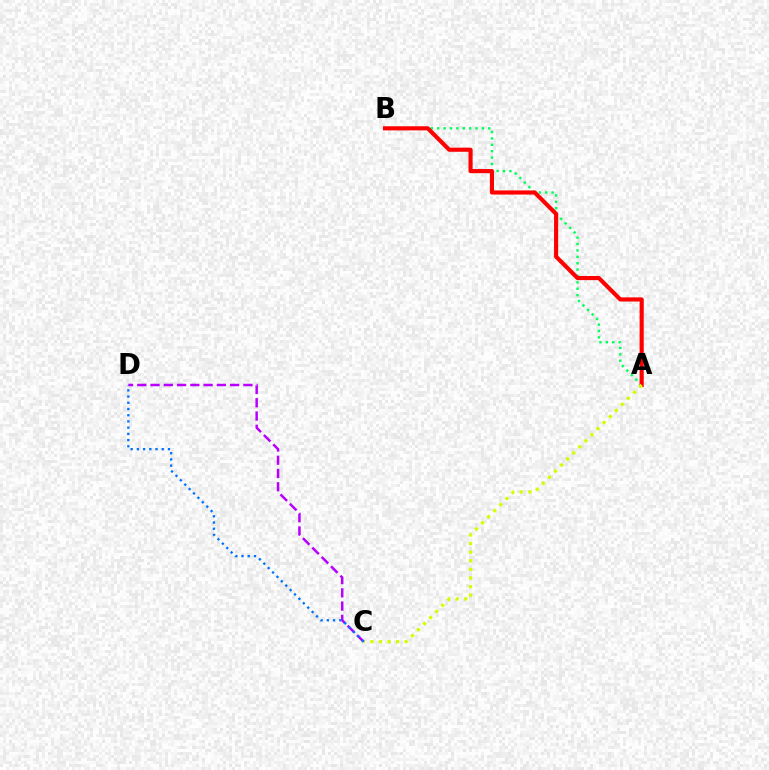{('A', 'B'): [{'color': '#00ff5c', 'line_style': 'dotted', 'thickness': 1.74}, {'color': '#ff0000', 'line_style': 'solid', 'thickness': 2.97}], ('A', 'C'): [{'color': '#d1ff00', 'line_style': 'dotted', 'thickness': 2.33}], ('C', 'D'): [{'color': '#b900ff', 'line_style': 'dashed', 'thickness': 1.8}, {'color': '#0074ff', 'line_style': 'dotted', 'thickness': 1.69}]}